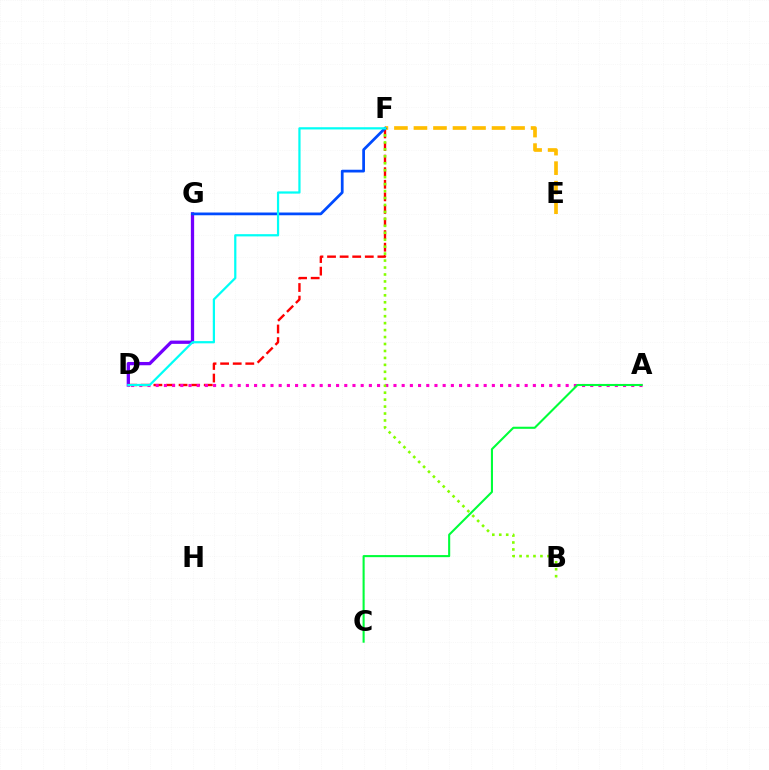{('D', 'G'): [{'color': '#7200ff', 'line_style': 'solid', 'thickness': 2.36}], ('D', 'F'): [{'color': '#ff0000', 'line_style': 'dashed', 'thickness': 1.71}, {'color': '#00fff6', 'line_style': 'solid', 'thickness': 1.61}], ('E', 'F'): [{'color': '#ffbd00', 'line_style': 'dashed', 'thickness': 2.65}], ('A', 'D'): [{'color': '#ff00cf', 'line_style': 'dotted', 'thickness': 2.23}], ('B', 'F'): [{'color': '#84ff00', 'line_style': 'dotted', 'thickness': 1.89}], ('A', 'C'): [{'color': '#00ff39', 'line_style': 'solid', 'thickness': 1.51}], ('F', 'G'): [{'color': '#004bff', 'line_style': 'solid', 'thickness': 1.98}]}